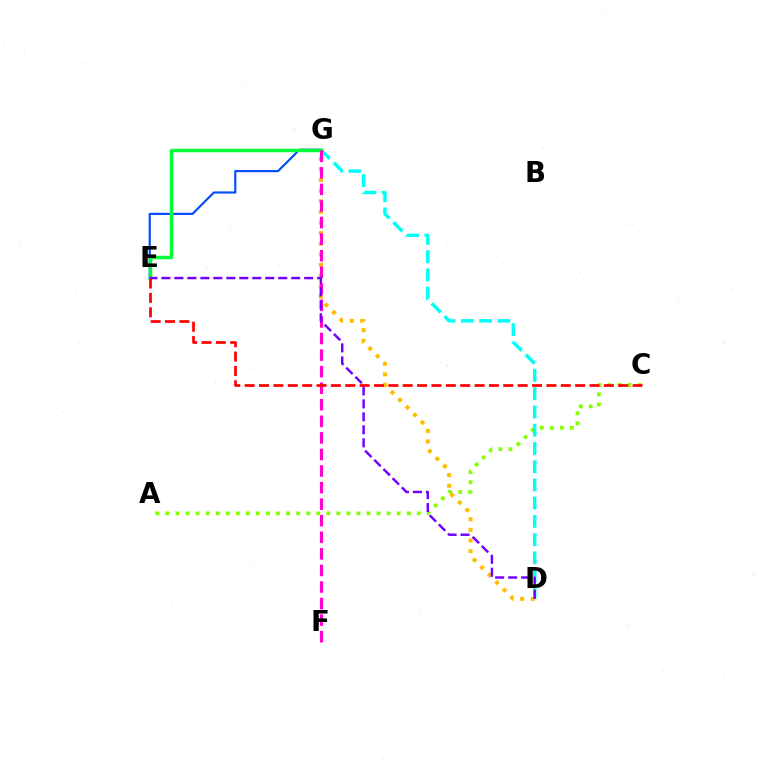{('D', 'G'): [{'color': '#ffbd00', 'line_style': 'dotted', 'thickness': 2.88}, {'color': '#00fff6', 'line_style': 'dashed', 'thickness': 2.48}], ('A', 'C'): [{'color': '#84ff00', 'line_style': 'dotted', 'thickness': 2.73}], ('E', 'G'): [{'color': '#004bff', 'line_style': 'solid', 'thickness': 1.54}, {'color': '#00ff39', 'line_style': 'solid', 'thickness': 2.52}], ('F', 'G'): [{'color': '#ff00cf', 'line_style': 'dashed', 'thickness': 2.25}], ('D', 'E'): [{'color': '#7200ff', 'line_style': 'dashed', 'thickness': 1.76}], ('C', 'E'): [{'color': '#ff0000', 'line_style': 'dashed', 'thickness': 1.95}]}